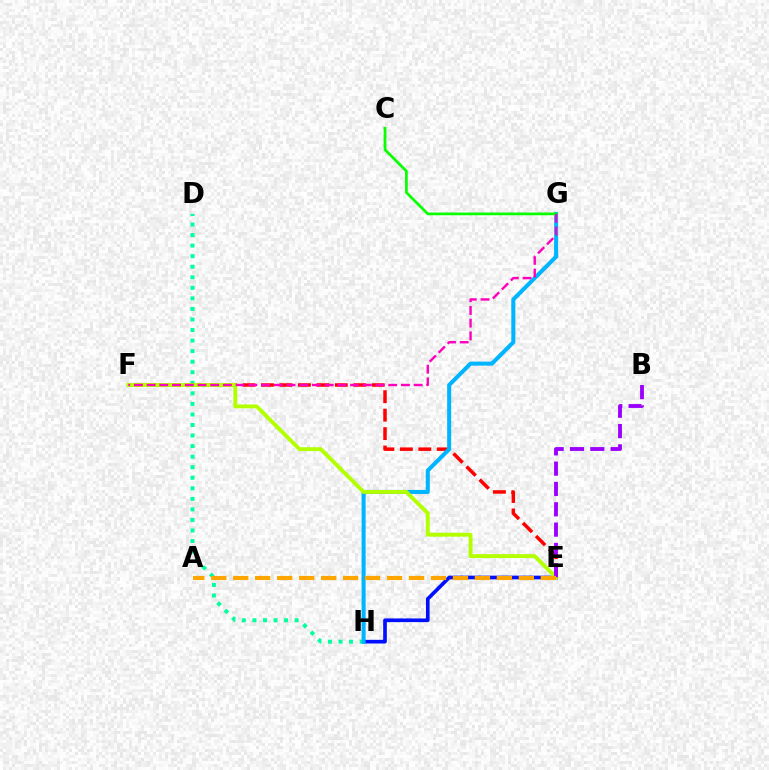{('E', 'H'): [{'color': '#0010ff', 'line_style': 'solid', 'thickness': 2.65}], ('D', 'H'): [{'color': '#00ff9d', 'line_style': 'dotted', 'thickness': 2.87}], ('E', 'F'): [{'color': '#ff0000', 'line_style': 'dashed', 'thickness': 2.51}, {'color': '#b3ff00', 'line_style': 'solid', 'thickness': 2.79}], ('G', 'H'): [{'color': '#00b5ff', 'line_style': 'solid', 'thickness': 2.91}], ('C', 'G'): [{'color': '#08ff00', 'line_style': 'solid', 'thickness': 1.97}], ('F', 'G'): [{'color': '#ff00bd', 'line_style': 'dashed', 'thickness': 1.73}], ('B', 'E'): [{'color': '#9b00ff', 'line_style': 'dashed', 'thickness': 2.76}], ('A', 'E'): [{'color': '#ffa500', 'line_style': 'dashed', 'thickness': 2.98}]}